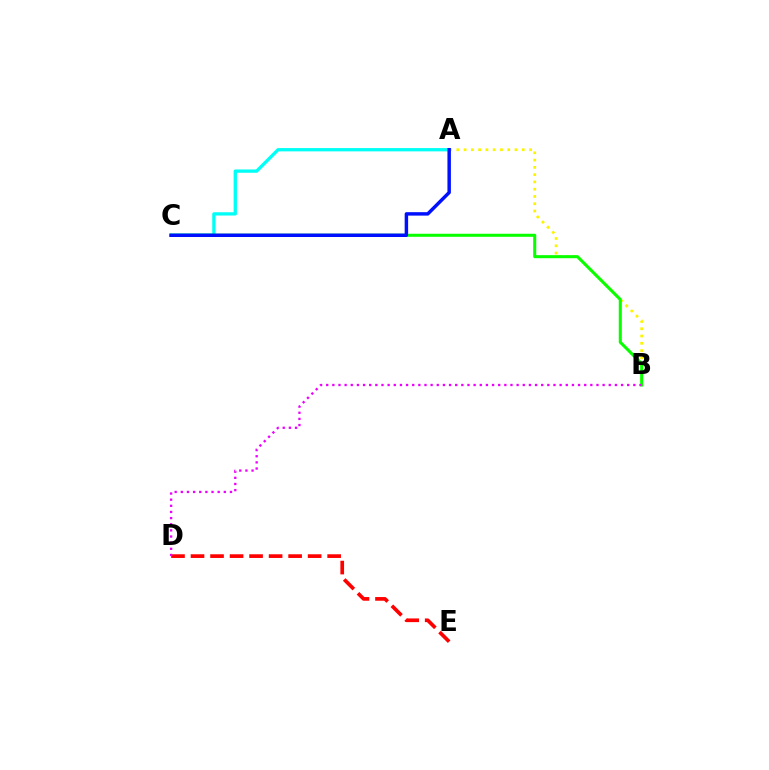{('A', 'C'): [{'color': '#00fff6', 'line_style': 'solid', 'thickness': 2.37}, {'color': '#0010ff', 'line_style': 'solid', 'thickness': 2.49}], ('A', 'B'): [{'color': '#fcf500', 'line_style': 'dotted', 'thickness': 1.98}], ('B', 'C'): [{'color': '#08ff00', 'line_style': 'solid', 'thickness': 2.19}], ('D', 'E'): [{'color': '#ff0000', 'line_style': 'dashed', 'thickness': 2.65}], ('B', 'D'): [{'color': '#ee00ff', 'line_style': 'dotted', 'thickness': 1.67}]}